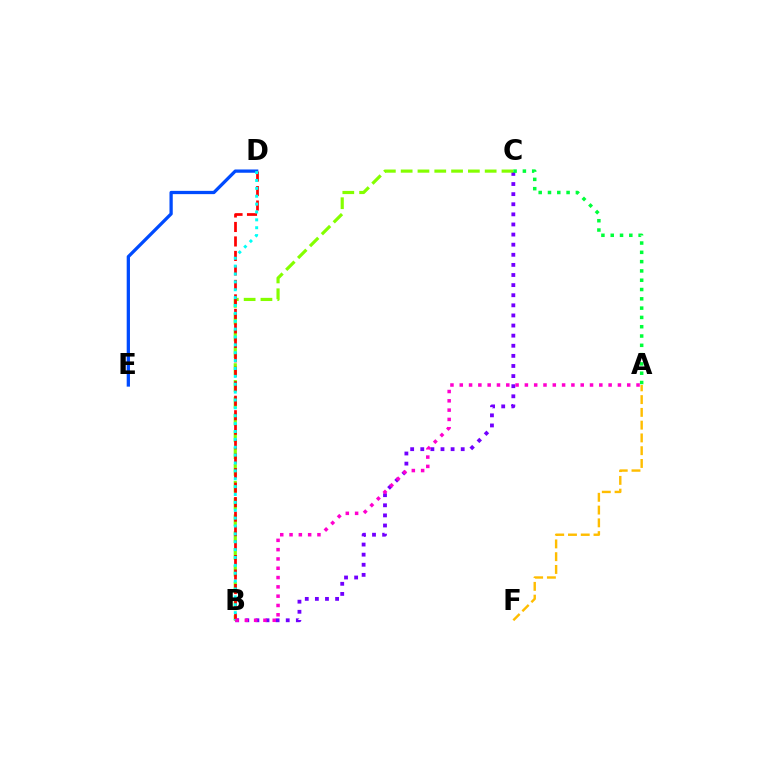{('B', 'C'): [{'color': '#7200ff', 'line_style': 'dotted', 'thickness': 2.75}, {'color': '#84ff00', 'line_style': 'dashed', 'thickness': 2.28}], ('A', 'F'): [{'color': '#ffbd00', 'line_style': 'dashed', 'thickness': 1.73}], ('B', 'D'): [{'color': '#ff0000', 'line_style': 'dashed', 'thickness': 1.97}, {'color': '#00fff6', 'line_style': 'dotted', 'thickness': 2.14}], ('D', 'E'): [{'color': '#004bff', 'line_style': 'solid', 'thickness': 2.35}], ('A', 'C'): [{'color': '#00ff39', 'line_style': 'dotted', 'thickness': 2.53}], ('A', 'B'): [{'color': '#ff00cf', 'line_style': 'dotted', 'thickness': 2.53}]}